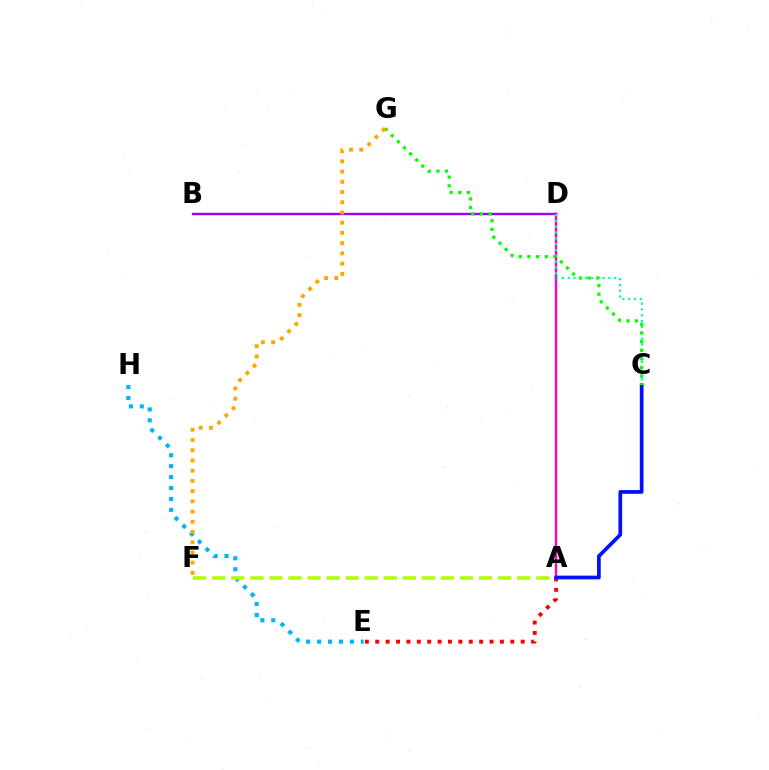{('A', 'E'): [{'color': '#ff0000', 'line_style': 'dotted', 'thickness': 2.82}], ('A', 'D'): [{'color': '#ff00bd', 'line_style': 'solid', 'thickness': 1.73}], ('E', 'H'): [{'color': '#00b5ff', 'line_style': 'dotted', 'thickness': 2.97}], ('B', 'D'): [{'color': '#9b00ff', 'line_style': 'solid', 'thickness': 1.72}], ('A', 'F'): [{'color': '#b3ff00', 'line_style': 'dashed', 'thickness': 2.59}], ('C', 'D'): [{'color': '#00ff9d', 'line_style': 'dotted', 'thickness': 1.58}], ('A', 'C'): [{'color': '#0010ff', 'line_style': 'solid', 'thickness': 2.68}], ('C', 'G'): [{'color': '#08ff00', 'line_style': 'dotted', 'thickness': 2.35}], ('F', 'G'): [{'color': '#ffa500', 'line_style': 'dotted', 'thickness': 2.78}]}